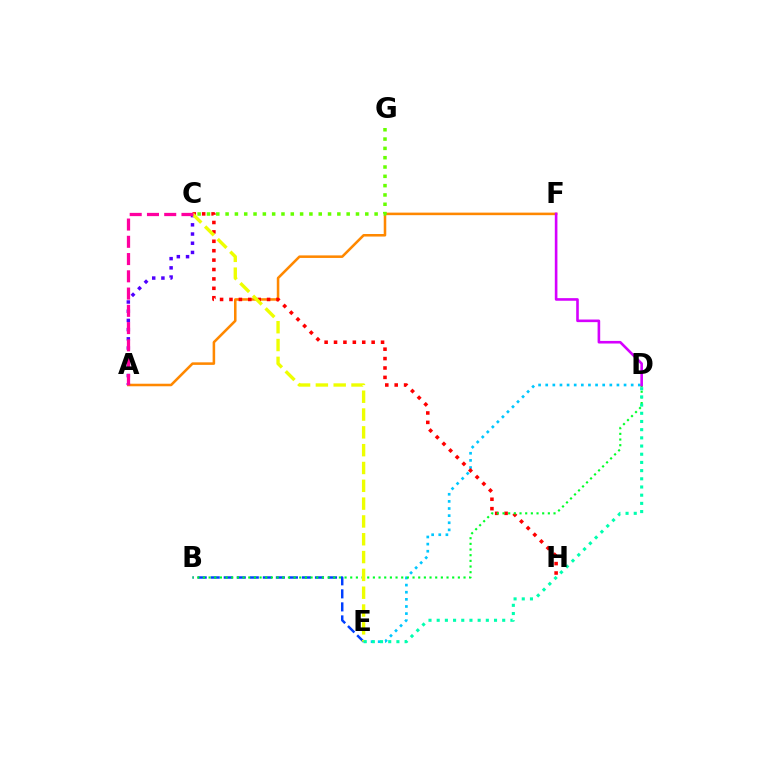{('D', 'E'): [{'color': '#00c7ff', 'line_style': 'dotted', 'thickness': 1.94}, {'color': '#00ffaf', 'line_style': 'dotted', 'thickness': 2.23}], ('A', 'F'): [{'color': '#ff8800', 'line_style': 'solid', 'thickness': 1.83}], ('C', 'H'): [{'color': '#ff0000', 'line_style': 'dotted', 'thickness': 2.56}], ('A', 'C'): [{'color': '#4f00ff', 'line_style': 'dotted', 'thickness': 2.5}, {'color': '#ff00a0', 'line_style': 'dashed', 'thickness': 2.34}], ('C', 'G'): [{'color': '#66ff00', 'line_style': 'dotted', 'thickness': 2.53}], ('B', 'E'): [{'color': '#003fff', 'line_style': 'dashed', 'thickness': 1.77}], ('B', 'D'): [{'color': '#00ff27', 'line_style': 'dotted', 'thickness': 1.54}], ('C', 'E'): [{'color': '#eeff00', 'line_style': 'dashed', 'thickness': 2.42}], ('D', 'F'): [{'color': '#d600ff', 'line_style': 'solid', 'thickness': 1.88}]}